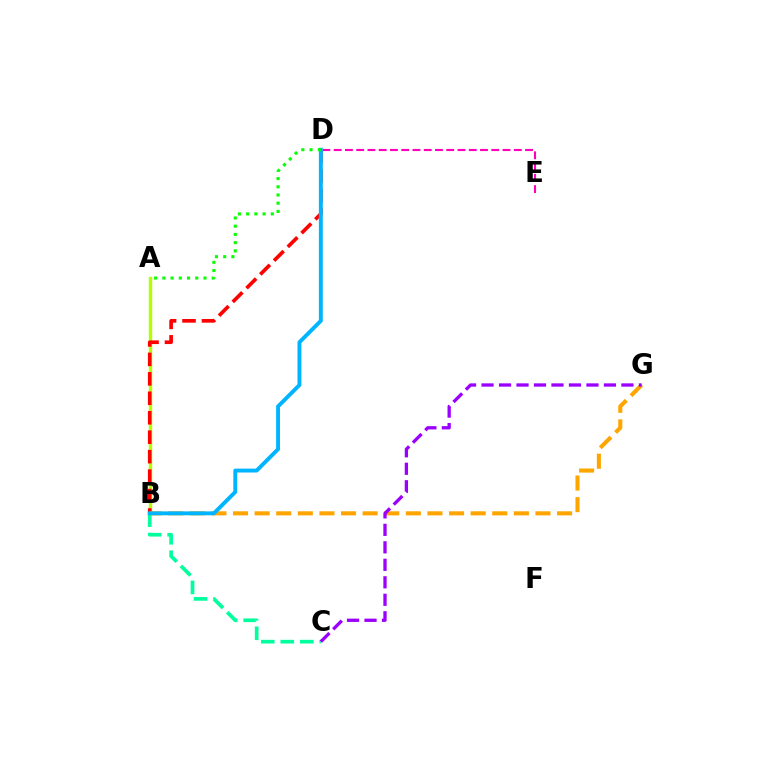{('A', 'B'): [{'color': '#0010ff', 'line_style': 'solid', 'thickness': 1.84}, {'color': '#b3ff00', 'line_style': 'solid', 'thickness': 2.45}], ('D', 'E'): [{'color': '#ff00bd', 'line_style': 'dashed', 'thickness': 1.53}], ('B', 'C'): [{'color': '#00ff9d', 'line_style': 'dashed', 'thickness': 2.65}], ('B', 'D'): [{'color': '#ff0000', 'line_style': 'dashed', 'thickness': 2.64}, {'color': '#00b5ff', 'line_style': 'solid', 'thickness': 2.81}], ('B', 'G'): [{'color': '#ffa500', 'line_style': 'dashed', 'thickness': 2.93}], ('C', 'G'): [{'color': '#9b00ff', 'line_style': 'dashed', 'thickness': 2.38}], ('A', 'D'): [{'color': '#08ff00', 'line_style': 'dotted', 'thickness': 2.23}]}